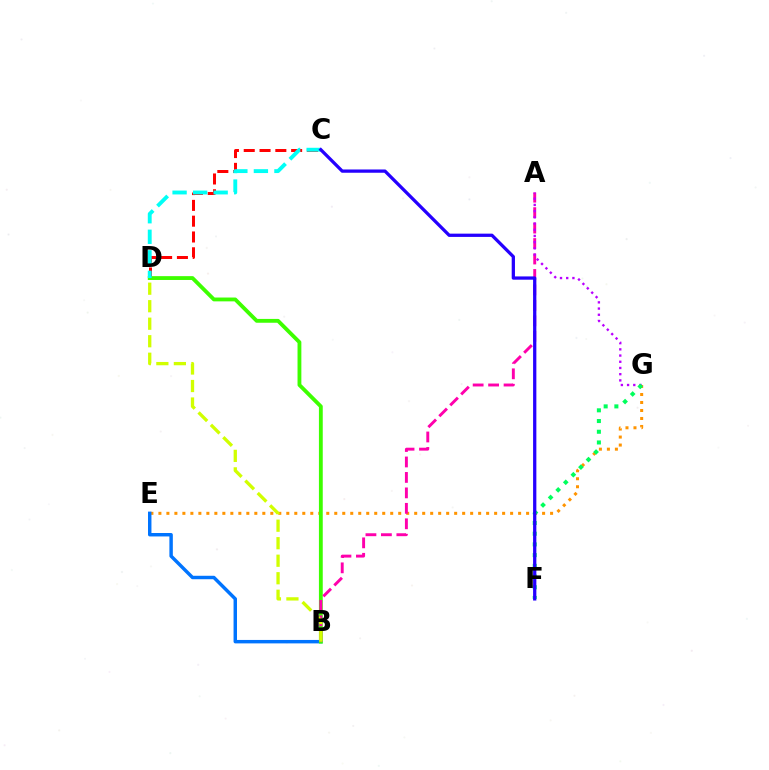{('E', 'G'): [{'color': '#ff9400', 'line_style': 'dotted', 'thickness': 2.17}], ('B', 'E'): [{'color': '#0074ff', 'line_style': 'solid', 'thickness': 2.48}], ('C', 'D'): [{'color': '#ff0000', 'line_style': 'dashed', 'thickness': 2.15}, {'color': '#00fff6', 'line_style': 'dashed', 'thickness': 2.79}], ('B', 'D'): [{'color': '#3dff00', 'line_style': 'solid', 'thickness': 2.76}, {'color': '#d1ff00', 'line_style': 'dashed', 'thickness': 2.38}], ('A', 'B'): [{'color': '#ff00ac', 'line_style': 'dashed', 'thickness': 2.1}], ('A', 'G'): [{'color': '#b900ff', 'line_style': 'dotted', 'thickness': 1.69}], ('F', 'G'): [{'color': '#00ff5c', 'line_style': 'dotted', 'thickness': 2.91}], ('C', 'F'): [{'color': '#2500ff', 'line_style': 'solid', 'thickness': 2.35}]}